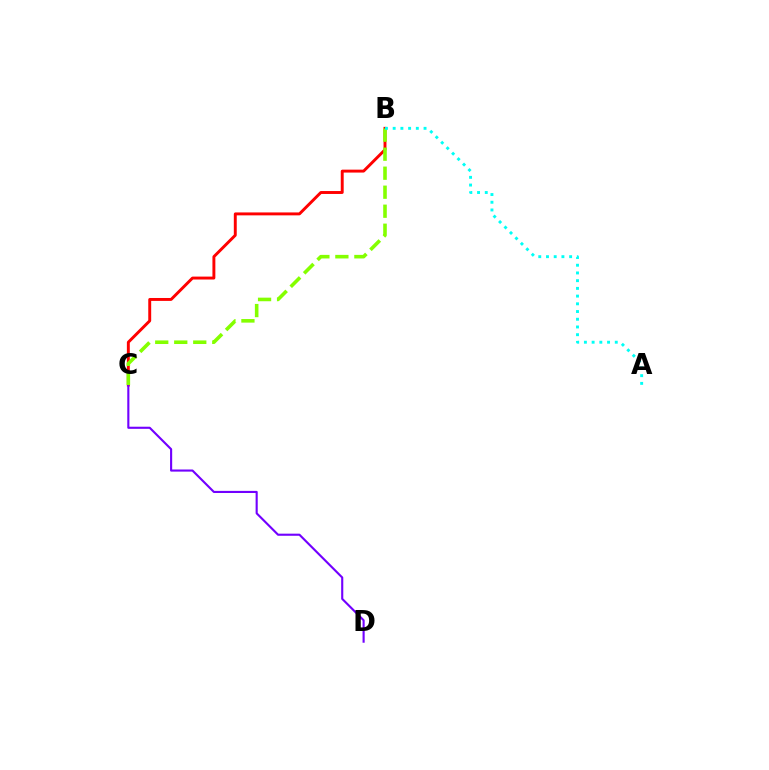{('B', 'C'): [{'color': '#ff0000', 'line_style': 'solid', 'thickness': 2.1}, {'color': '#84ff00', 'line_style': 'dashed', 'thickness': 2.58}], ('C', 'D'): [{'color': '#7200ff', 'line_style': 'solid', 'thickness': 1.53}], ('A', 'B'): [{'color': '#00fff6', 'line_style': 'dotted', 'thickness': 2.1}]}